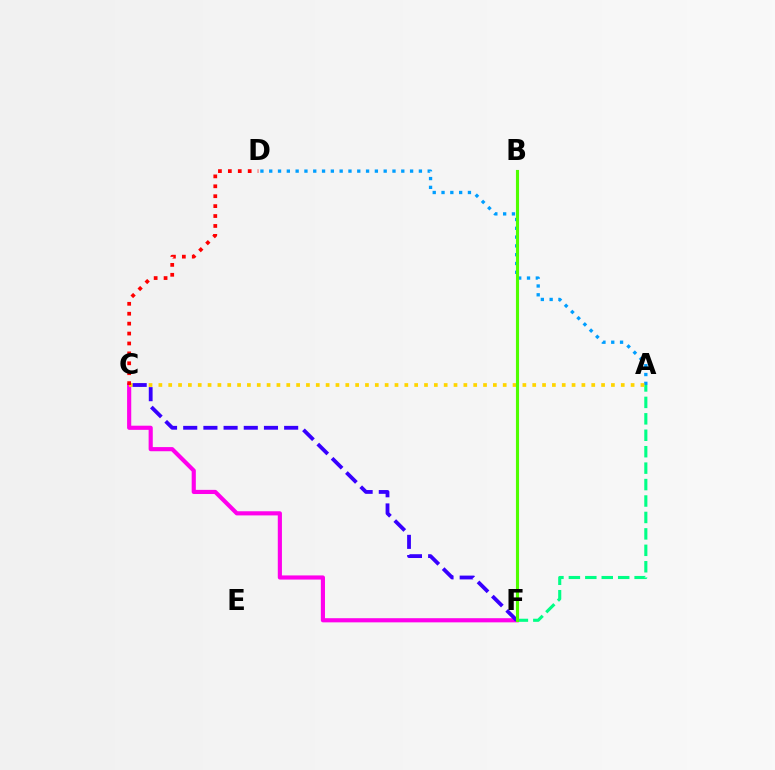{('A', 'D'): [{'color': '#009eff', 'line_style': 'dotted', 'thickness': 2.39}], ('C', 'F'): [{'color': '#ff00ed', 'line_style': 'solid', 'thickness': 2.98}, {'color': '#3700ff', 'line_style': 'dashed', 'thickness': 2.74}], ('A', 'F'): [{'color': '#00ff86', 'line_style': 'dashed', 'thickness': 2.23}], ('A', 'C'): [{'color': '#ffd500', 'line_style': 'dotted', 'thickness': 2.67}], ('C', 'D'): [{'color': '#ff0000', 'line_style': 'dotted', 'thickness': 2.69}], ('B', 'F'): [{'color': '#4fff00', 'line_style': 'solid', 'thickness': 2.24}]}